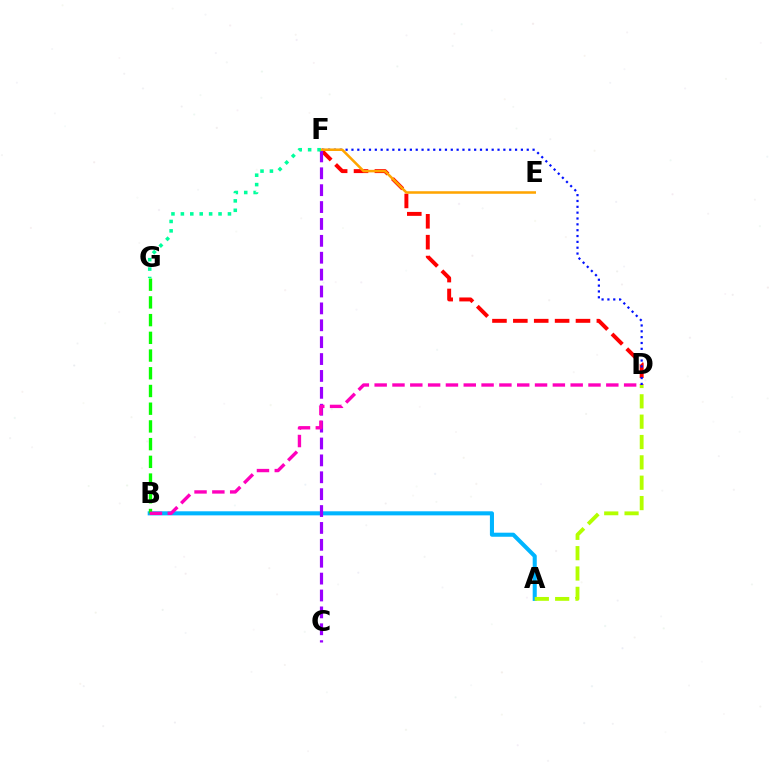{('D', 'F'): [{'color': '#ff0000', 'line_style': 'dashed', 'thickness': 2.84}, {'color': '#0010ff', 'line_style': 'dotted', 'thickness': 1.59}], ('A', 'B'): [{'color': '#00b5ff', 'line_style': 'solid', 'thickness': 2.93}], ('C', 'F'): [{'color': '#9b00ff', 'line_style': 'dashed', 'thickness': 2.29}], ('E', 'F'): [{'color': '#ffa500', 'line_style': 'solid', 'thickness': 1.83}], ('B', 'G'): [{'color': '#08ff00', 'line_style': 'dashed', 'thickness': 2.41}], ('B', 'D'): [{'color': '#ff00bd', 'line_style': 'dashed', 'thickness': 2.42}], ('A', 'D'): [{'color': '#b3ff00', 'line_style': 'dashed', 'thickness': 2.76}], ('F', 'G'): [{'color': '#00ff9d', 'line_style': 'dotted', 'thickness': 2.56}]}